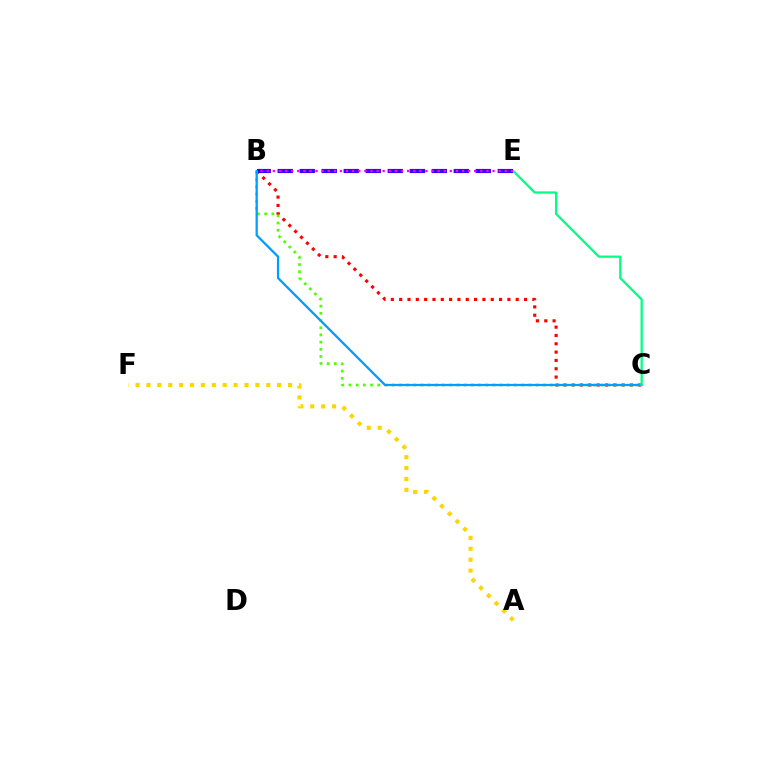{('A', 'F'): [{'color': '#ffd500', 'line_style': 'dotted', 'thickness': 2.96}], ('B', 'C'): [{'color': '#ff0000', 'line_style': 'dotted', 'thickness': 2.26}, {'color': '#4fff00', 'line_style': 'dotted', 'thickness': 1.96}, {'color': '#009eff', 'line_style': 'solid', 'thickness': 1.64}], ('B', 'E'): [{'color': '#3700ff', 'line_style': 'dashed', 'thickness': 2.99}, {'color': '#ff00ed', 'line_style': 'dotted', 'thickness': 1.66}], ('C', 'E'): [{'color': '#00ff86', 'line_style': 'solid', 'thickness': 1.63}]}